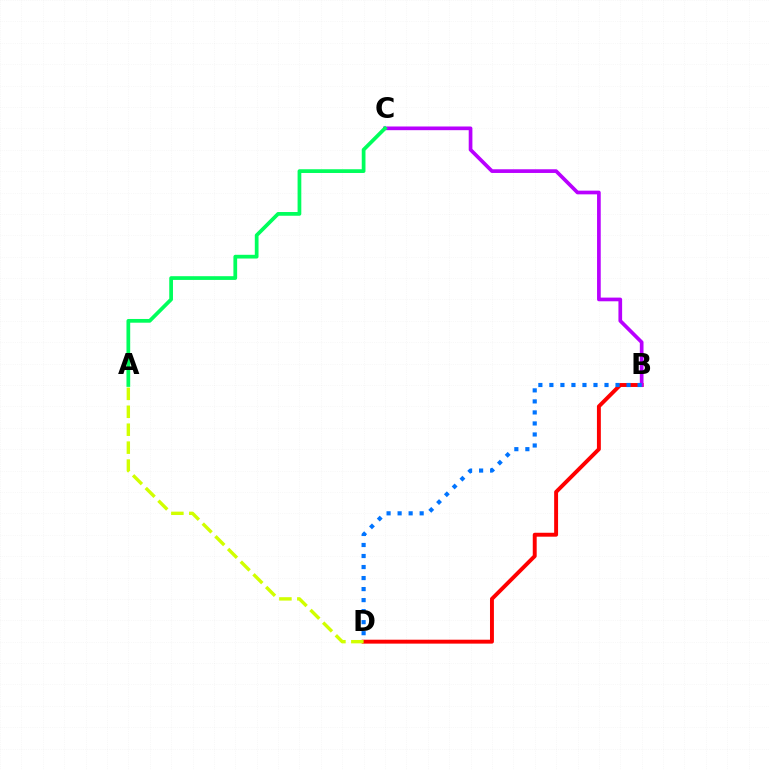{('B', 'D'): [{'color': '#ff0000', 'line_style': 'solid', 'thickness': 2.82}, {'color': '#0074ff', 'line_style': 'dotted', 'thickness': 3.0}], ('B', 'C'): [{'color': '#b900ff', 'line_style': 'solid', 'thickness': 2.65}], ('A', 'C'): [{'color': '#00ff5c', 'line_style': 'solid', 'thickness': 2.69}], ('A', 'D'): [{'color': '#d1ff00', 'line_style': 'dashed', 'thickness': 2.44}]}